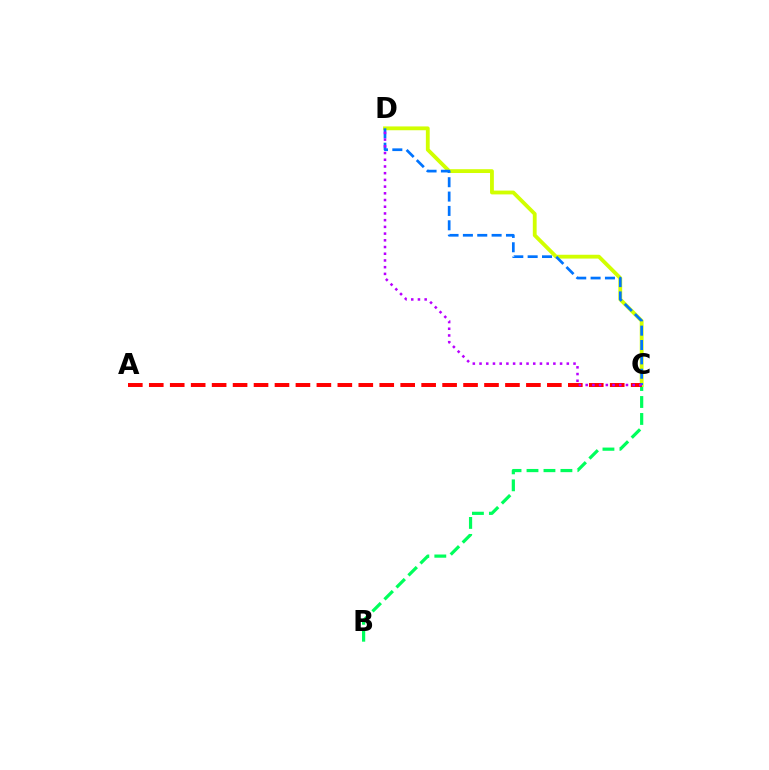{('B', 'C'): [{'color': '#00ff5c', 'line_style': 'dashed', 'thickness': 2.3}], ('C', 'D'): [{'color': '#d1ff00', 'line_style': 'solid', 'thickness': 2.75}, {'color': '#0074ff', 'line_style': 'dashed', 'thickness': 1.95}, {'color': '#b900ff', 'line_style': 'dotted', 'thickness': 1.82}], ('A', 'C'): [{'color': '#ff0000', 'line_style': 'dashed', 'thickness': 2.85}]}